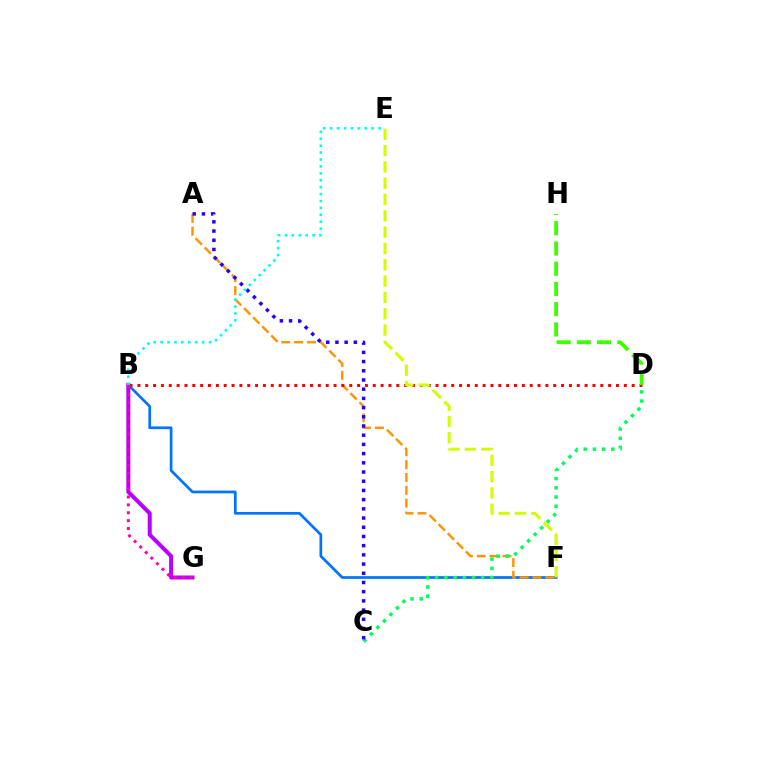{('B', 'F'): [{'color': '#0074ff', 'line_style': 'solid', 'thickness': 1.95}], ('A', 'F'): [{'color': '#ff9400', 'line_style': 'dashed', 'thickness': 1.74}], ('B', 'D'): [{'color': '#ff0000', 'line_style': 'dotted', 'thickness': 2.13}], ('C', 'D'): [{'color': '#00ff5c', 'line_style': 'dotted', 'thickness': 2.5}], ('E', 'F'): [{'color': '#d1ff00', 'line_style': 'dashed', 'thickness': 2.22}], ('A', 'C'): [{'color': '#2500ff', 'line_style': 'dotted', 'thickness': 2.5}], ('B', 'G'): [{'color': '#b900ff', 'line_style': 'solid', 'thickness': 2.89}, {'color': '#ff00ac', 'line_style': 'dotted', 'thickness': 2.14}], ('D', 'H'): [{'color': '#3dff00', 'line_style': 'dashed', 'thickness': 2.75}], ('B', 'E'): [{'color': '#00fff6', 'line_style': 'dotted', 'thickness': 1.88}]}